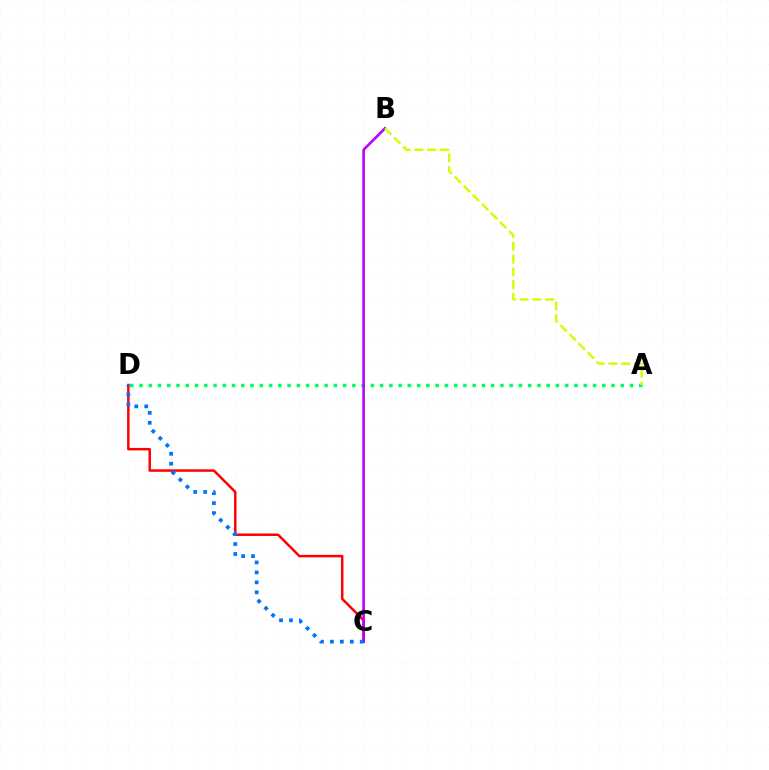{('A', 'D'): [{'color': '#00ff5c', 'line_style': 'dotted', 'thickness': 2.51}], ('C', 'D'): [{'color': '#ff0000', 'line_style': 'solid', 'thickness': 1.78}, {'color': '#0074ff', 'line_style': 'dotted', 'thickness': 2.7}], ('B', 'C'): [{'color': '#b900ff', 'line_style': 'solid', 'thickness': 1.87}], ('A', 'B'): [{'color': '#d1ff00', 'line_style': 'dashed', 'thickness': 1.74}]}